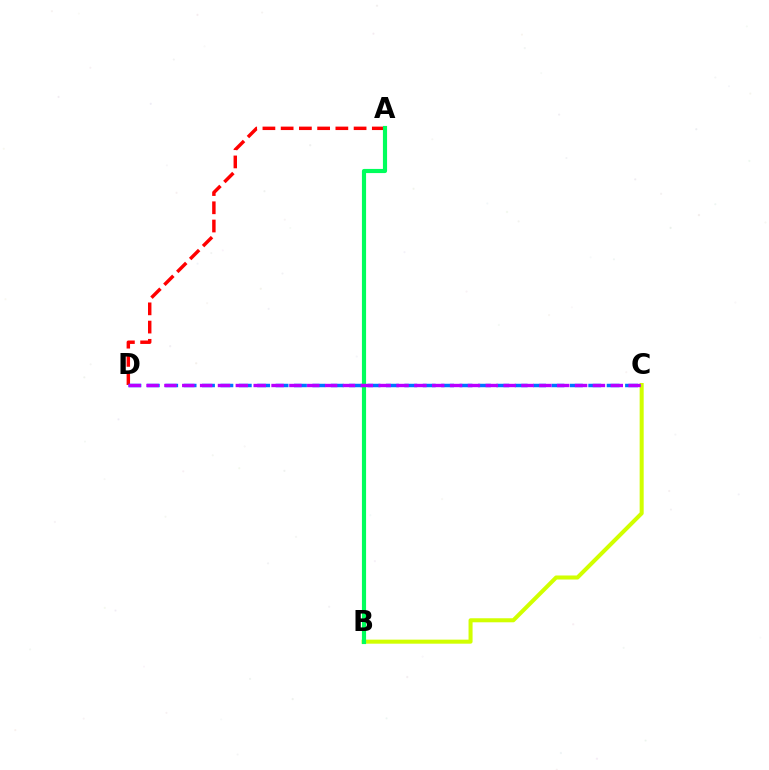{('B', 'C'): [{'color': '#d1ff00', 'line_style': 'solid', 'thickness': 2.9}], ('A', 'D'): [{'color': '#ff0000', 'line_style': 'dashed', 'thickness': 2.48}], ('C', 'D'): [{'color': '#0074ff', 'line_style': 'dashed', 'thickness': 2.5}, {'color': '#b900ff', 'line_style': 'dashed', 'thickness': 2.43}], ('A', 'B'): [{'color': '#00ff5c', 'line_style': 'solid', 'thickness': 2.99}]}